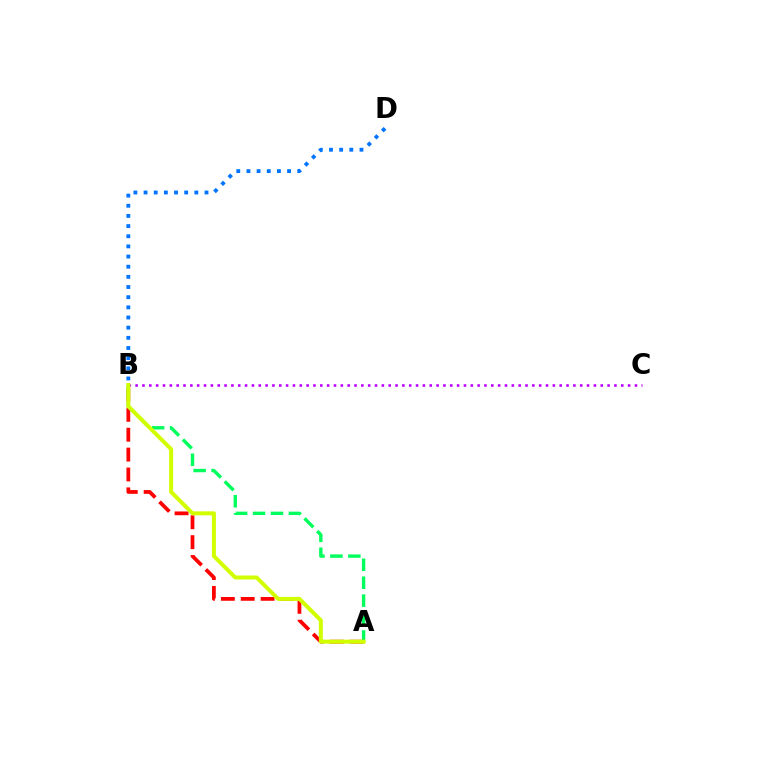{('B', 'D'): [{'color': '#0074ff', 'line_style': 'dotted', 'thickness': 2.76}], ('B', 'C'): [{'color': '#b900ff', 'line_style': 'dotted', 'thickness': 1.86}], ('A', 'B'): [{'color': '#ff0000', 'line_style': 'dashed', 'thickness': 2.7}, {'color': '#00ff5c', 'line_style': 'dashed', 'thickness': 2.44}, {'color': '#d1ff00', 'line_style': 'solid', 'thickness': 2.88}]}